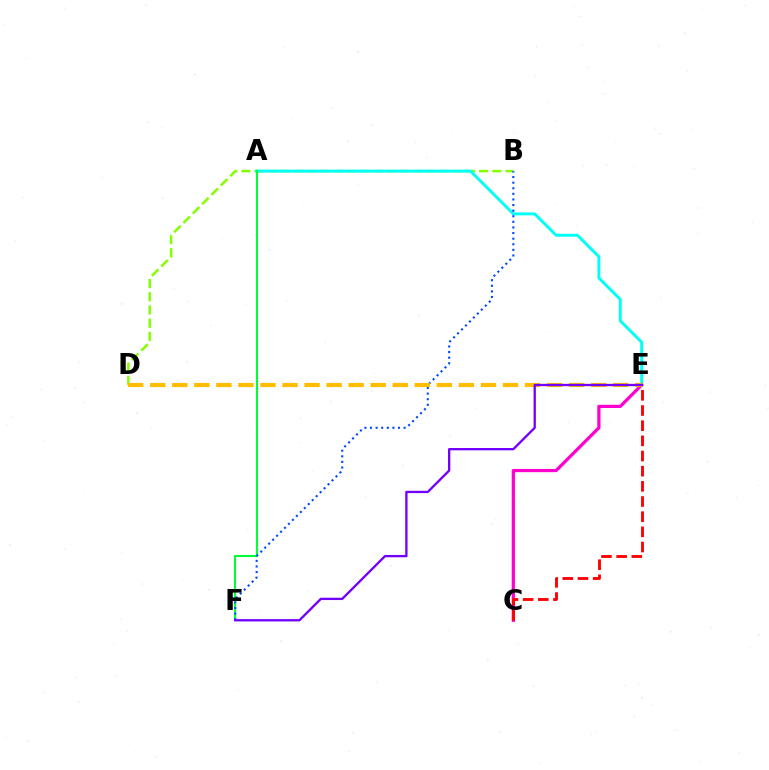{('B', 'D'): [{'color': '#84ff00', 'line_style': 'dashed', 'thickness': 1.79}], ('A', 'E'): [{'color': '#00fff6', 'line_style': 'solid', 'thickness': 2.12}], ('A', 'F'): [{'color': '#00ff39', 'line_style': 'solid', 'thickness': 1.51}], ('C', 'E'): [{'color': '#ff00cf', 'line_style': 'solid', 'thickness': 2.32}, {'color': '#ff0000', 'line_style': 'dashed', 'thickness': 2.06}], ('B', 'F'): [{'color': '#004bff', 'line_style': 'dotted', 'thickness': 1.52}], ('D', 'E'): [{'color': '#ffbd00', 'line_style': 'dashed', 'thickness': 3.0}], ('E', 'F'): [{'color': '#7200ff', 'line_style': 'solid', 'thickness': 1.67}]}